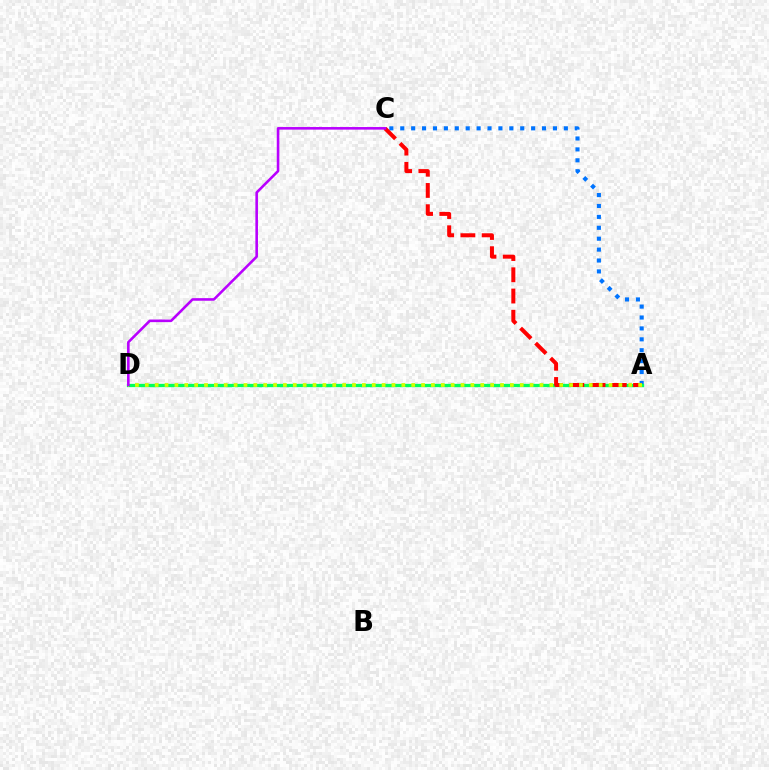{('A', 'C'): [{'color': '#0074ff', 'line_style': 'dotted', 'thickness': 2.96}, {'color': '#ff0000', 'line_style': 'dashed', 'thickness': 2.88}], ('A', 'D'): [{'color': '#00ff5c', 'line_style': 'solid', 'thickness': 2.38}, {'color': '#d1ff00', 'line_style': 'dotted', 'thickness': 2.68}], ('C', 'D'): [{'color': '#b900ff', 'line_style': 'solid', 'thickness': 1.86}]}